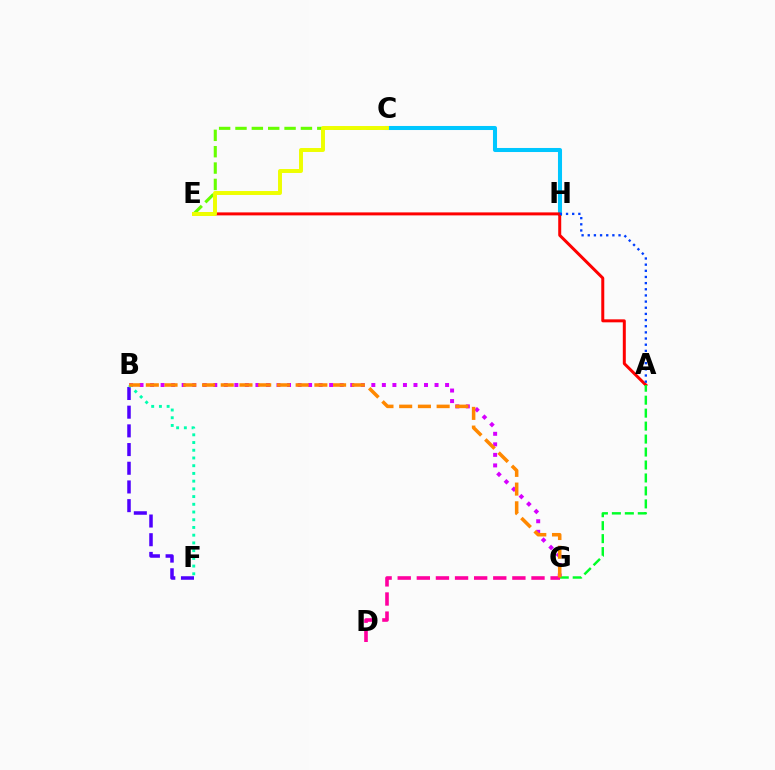{('B', 'G'): [{'color': '#d600ff', 'line_style': 'dotted', 'thickness': 2.86}, {'color': '#ff8800', 'line_style': 'dashed', 'thickness': 2.54}], ('C', 'H'): [{'color': '#00c7ff', 'line_style': 'solid', 'thickness': 2.92}], ('B', 'F'): [{'color': '#4f00ff', 'line_style': 'dashed', 'thickness': 2.54}, {'color': '#00ffaf', 'line_style': 'dotted', 'thickness': 2.1}], ('A', 'E'): [{'color': '#ff0000', 'line_style': 'solid', 'thickness': 2.15}], ('A', 'G'): [{'color': '#00ff27', 'line_style': 'dashed', 'thickness': 1.76}], ('C', 'E'): [{'color': '#66ff00', 'line_style': 'dashed', 'thickness': 2.22}, {'color': '#eeff00', 'line_style': 'solid', 'thickness': 2.84}], ('D', 'G'): [{'color': '#ff00a0', 'line_style': 'dashed', 'thickness': 2.6}], ('A', 'H'): [{'color': '#003fff', 'line_style': 'dotted', 'thickness': 1.67}]}